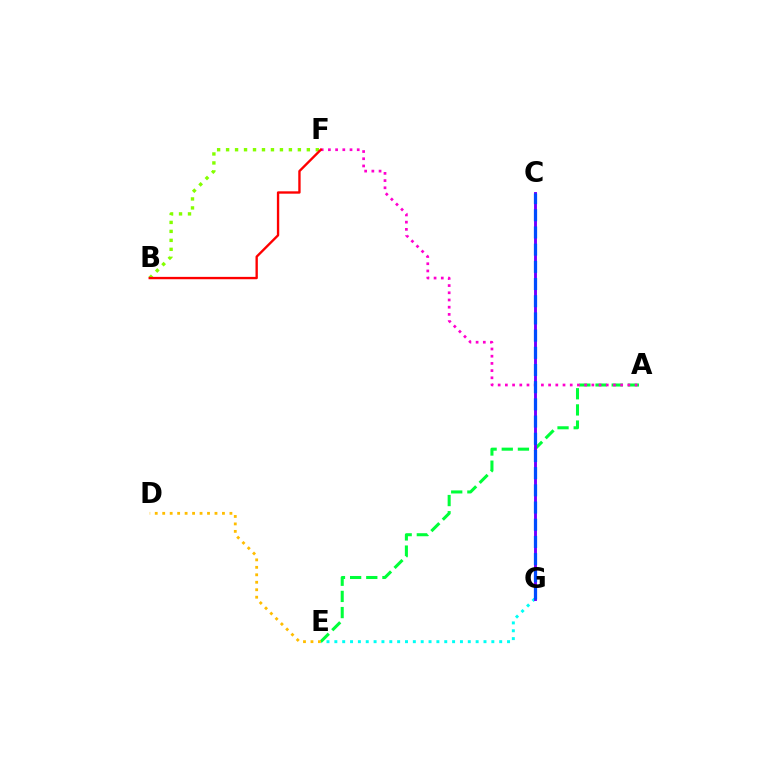{('B', 'F'): [{'color': '#84ff00', 'line_style': 'dotted', 'thickness': 2.44}, {'color': '#ff0000', 'line_style': 'solid', 'thickness': 1.7}], ('E', 'G'): [{'color': '#00fff6', 'line_style': 'dotted', 'thickness': 2.13}], ('A', 'E'): [{'color': '#00ff39', 'line_style': 'dashed', 'thickness': 2.2}], ('D', 'E'): [{'color': '#ffbd00', 'line_style': 'dotted', 'thickness': 2.03}], ('C', 'G'): [{'color': '#7200ff', 'line_style': 'solid', 'thickness': 2.09}, {'color': '#004bff', 'line_style': 'dashed', 'thickness': 2.34}], ('A', 'F'): [{'color': '#ff00cf', 'line_style': 'dotted', 'thickness': 1.96}]}